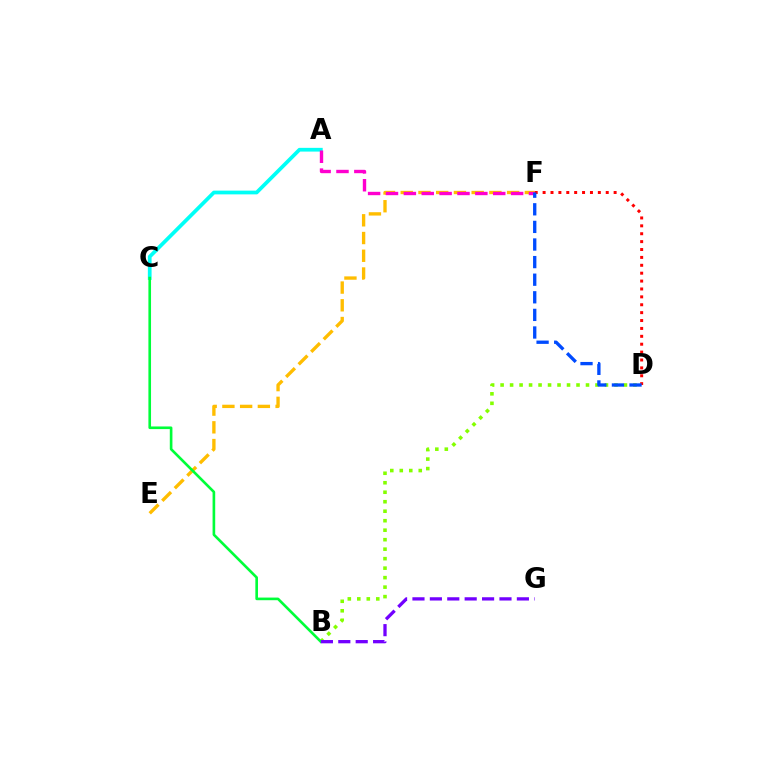{('A', 'C'): [{'color': '#00fff6', 'line_style': 'solid', 'thickness': 2.69}], ('E', 'F'): [{'color': '#ffbd00', 'line_style': 'dashed', 'thickness': 2.41}], ('A', 'F'): [{'color': '#ff00cf', 'line_style': 'dashed', 'thickness': 2.43}], ('B', 'D'): [{'color': '#84ff00', 'line_style': 'dotted', 'thickness': 2.58}], ('B', 'C'): [{'color': '#00ff39', 'line_style': 'solid', 'thickness': 1.9}], ('D', 'F'): [{'color': '#ff0000', 'line_style': 'dotted', 'thickness': 2.14}, {'color': '#004bff', 'line_style': 'dashed', 'thickness': 2.39}], ('B', 'G'): [{'color': '#7200ff', 'line_style': 'dashed', 'thickness': 2.36}]}